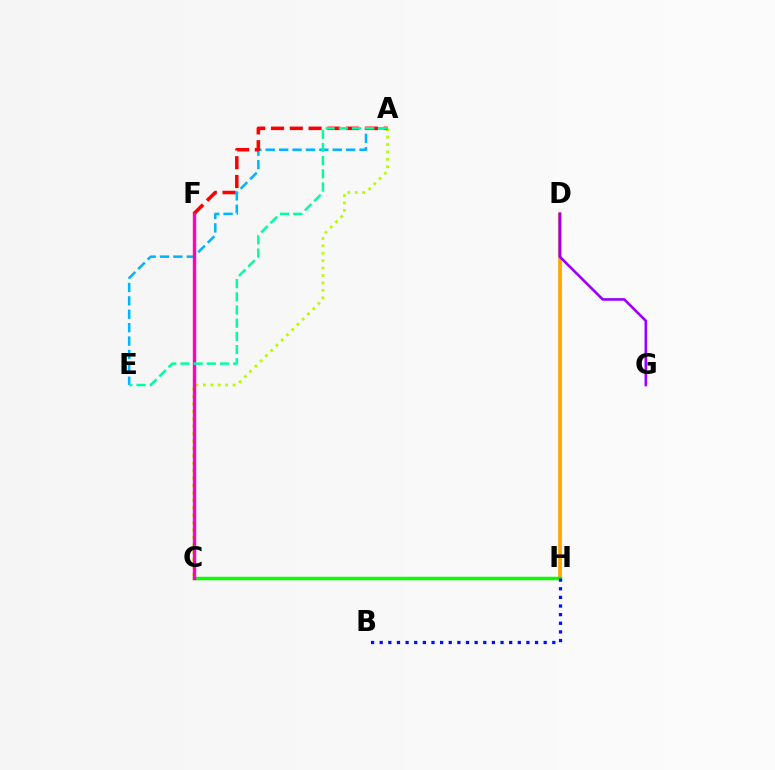{('A', 'E'): [{'color': '#00b5ff', 'line_style': 'dashed', 'thickness': 1.82}, {'color': '#00ff9d', 'line_style': 'dashed', 'thickness': 1.79}], ('D', 'H'): [{'color': '#ffa500', 'line_style': 'solid', 'thickness': 2.65}], ('A', 'C'): [{'color': '#b3ff00', 'line_style': 'dotted', 'thickness': 2.01}], ('A', 'F'): [{'color': '#ff0000', 'line_style': 'dashed', 'thickness': 2.55}], ('C', 'H'): [{'color': '#08ff00', 'line_style': 'solid', 'thickness': 2.5}], ('C', 'F'): [{'color': '#ff00bd', 'line_style': 'solid', 'thickness': 2.44}], ('B', 'H'): [{'color': '#0010ff', 'line_style': 'dotted', 'thickness': 2.35}], ('D', 'G'): [{'color': '#9b00ff', 'line_style': 'solid', 'thickness': 1.89}]}